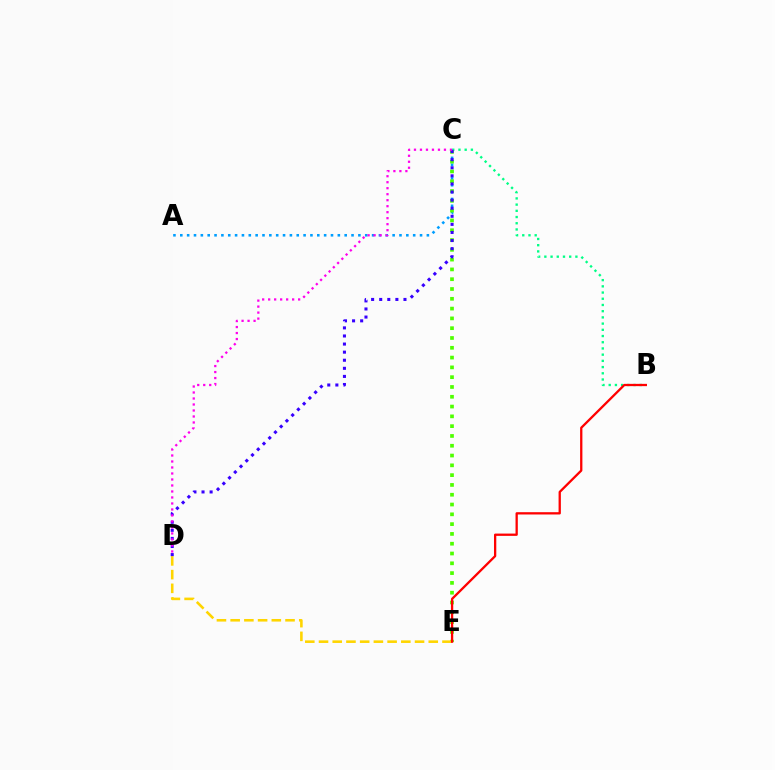{('B', 'C'): [{'color': '#00ff86', 'line_style': 'dotted', 'thickness': 1.69}], ('A', 'C'): [{'color': '#009eff', 'line_style': 'dotted', 'thickness': 1.86}], ('C', 'E'): [{'color': '#4fff00', 'line_style': 'dotted', 'thickness': 2.66}], ('D', 'E'): [{'color': '#ffd500', 'line_style': 'dashed', 'thickness': 1.86}], ('C', 'D'): [{'color': '#3700ff', 'line_style': 'dotted', 'thickness': 2.2}, {'color': '#ff00ed', 'line_style': 'dotted', 'thickness': 1.63}], ('B', 'E'): [{'color': '#ff0000', 'line_style': 'solid', 'thickness': 1.65}]}